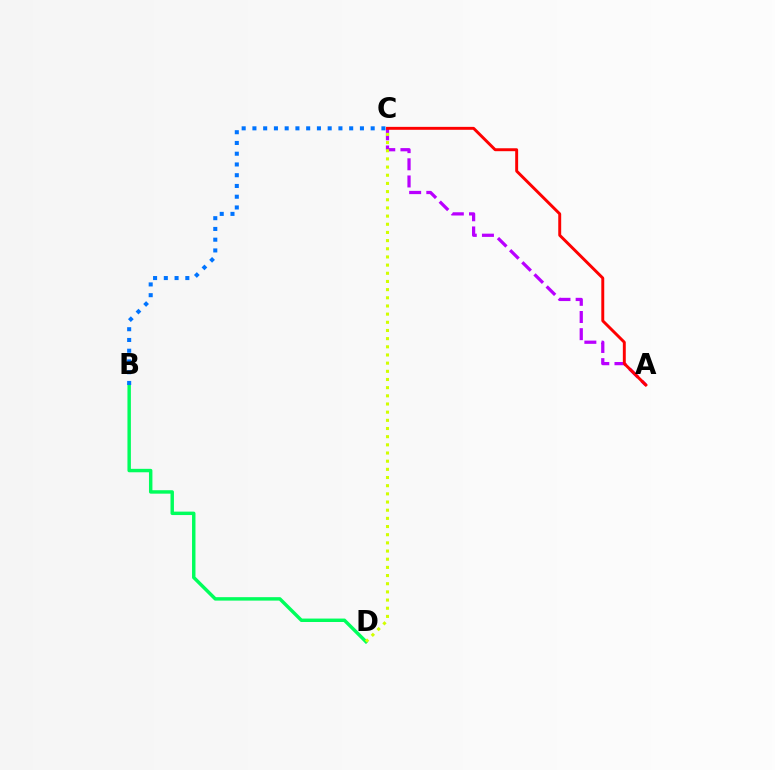{('B', 'D'): [{'color': '#00ff5c', 'line_style': 'solid', 'thickness': 2.48}], ('A', 'C'): [{'color': '#b900ff', 'line_style': 'dashed', 'thickness': 2.33}, {'color': '#ff0000', 'line_style': 'solid', 'thickness': 2.11}], ('C', 'D'): [{'color': '#d1ff00', 'line_style': 'dotted', 'thickness': 2.22}], ('B', 'C'): [{'color': '#0074ff', 'line_style': 'dotted', 'thickness': 2.92}]}